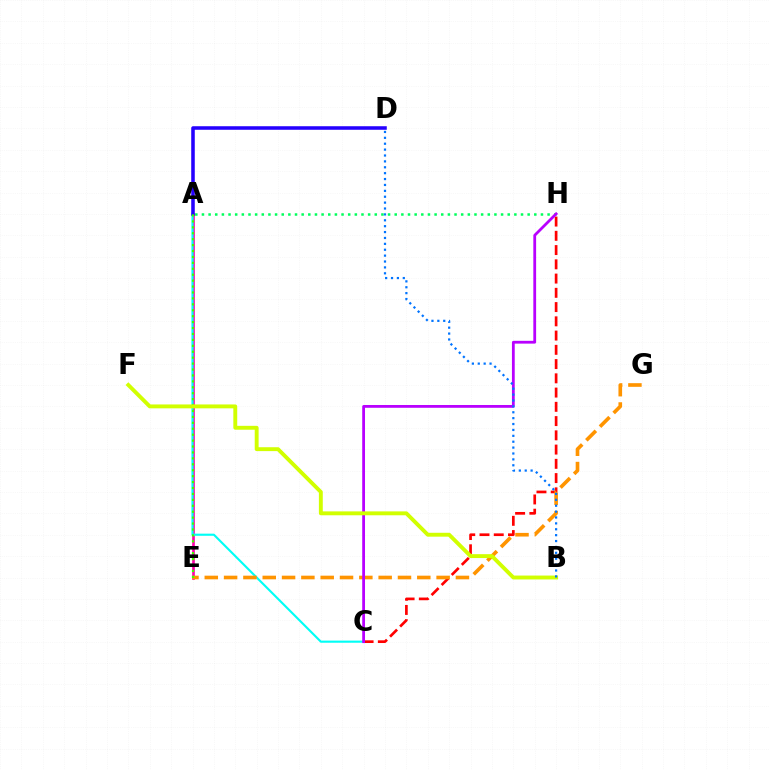{('A', 'E'): [{'color': '#ff00ac', 'line_style': 'solid', 'thickness': 1.91}, {'color': '#3dff00', 'line_style': 'dotted', 'thickness': 1.61}], ('A', 'C'): [{'color': '#00fff6', 'line_style': 'solid', 'thickness': 1.53}], ('A', 'D'): [{'color': '#2500ff', 'line_style': 'solid', 'thickness': 2.55}], ('C', 'H'): [{'color': '#ff0000', 'line_style': 'dashed', 'thickness': 1.94}, {'color': '#b900ff', 'line_style': 'solid', 'thickness': 2.01}], ('E', 'G'): [{'color': '#ff9400', 'line_style': 'dashed', 'thickness': 2.62}], ('A', 'H'): [{'color': '#00ff5c', 'line_style': 'dotted', 'thickness': 1.81}], ('B', 'F'): [{'color': '#d1ff00', 'line_style': 'solid', 'thickness': 2.8}], ('B', 'D'): [{'color': '#0074ff', 'line_style': 'dotted', 'thickness': 1.6}]}